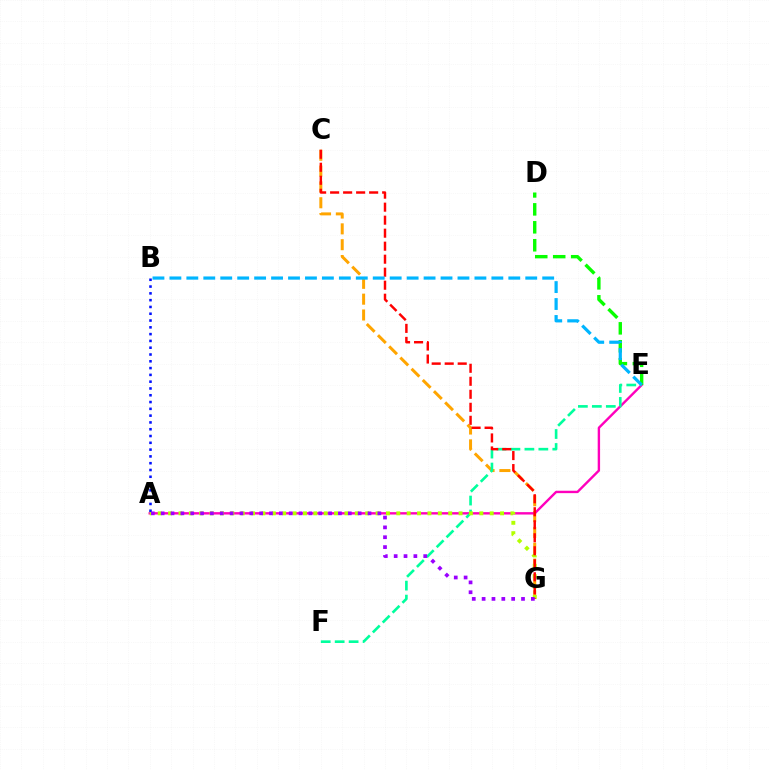{('C', 'G'): [{'color': '#ffa500', 'line_style': 'dashed', 'thickness': 2.15}, {'color': '#ff0000', 'line_style': 'dashed', 'thickness': 1.77}], ('A', 'E'): [{'color': '#ff00bd', 'line_style': 'solid', 'thickness': 1.72}], ('E', 'F'): [{'color': '#00ff9d', 'line_style': 'dashed', 'thickness': 1.9}], ('A', 'G'): [{'color': '#b3ff00', 'line_style': 'dotted', 'thickness': 2.82}, {'color': '#9b00ff', 'line_style': 'dotted', 'thickness': 2.68}], ('D', 'E'): [{'color': '#08ff00', 'line_style': 'dashed', 'thickness': 2.44}], ('B', 'E'): [{'color': '#00b5ff', 'line_style': 'dashed', 'thickness': 2.3}], ('A', 'B'): [{'color': '#0010ff', 'line_style': 'dotted', 'thickness': 1.85}]}